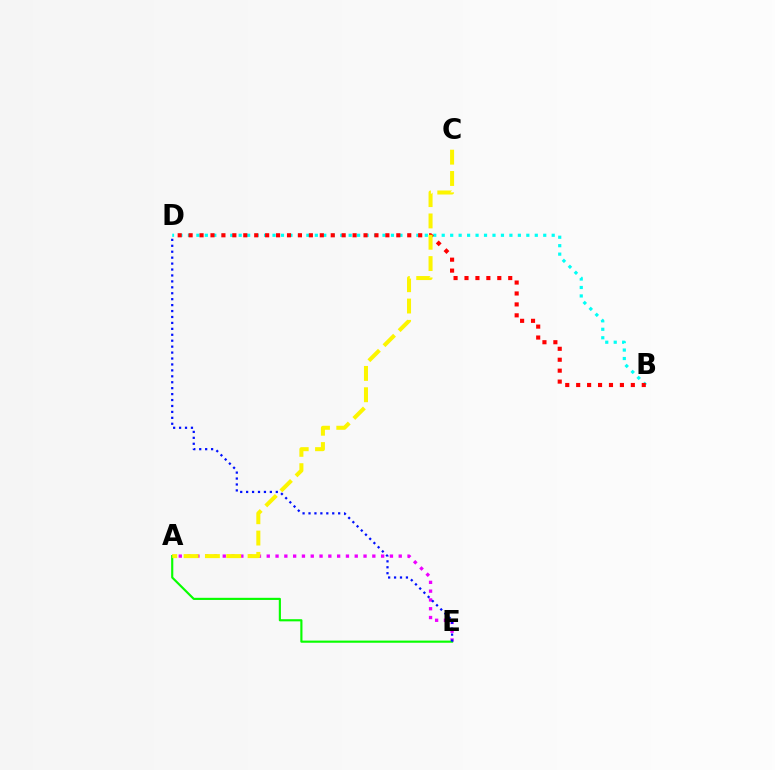{('A', 'E'): [{'color': '#ee00ff', 'line_style': 'dotted', 'thickness': 2.39}, {'color': '#08ff00', 'line_style': 'solid', 'thickness': 1.55}], ('B', 'D'): [{'color': '#00fff6', 'line_style': 'dotted', 'thickness': 2.3}, {'color': '#ff0000', 'line_style': 'dotted', 'thickness': 2.97}], ('D', 'E'): [{'color': '#0010ff', 'line_style': 'dotted', 'thickness': 1.61}], ('A', 'C'): [{'color': '#fcf500', 'line_style': 'dashed', 'thickness': 2.9}]}